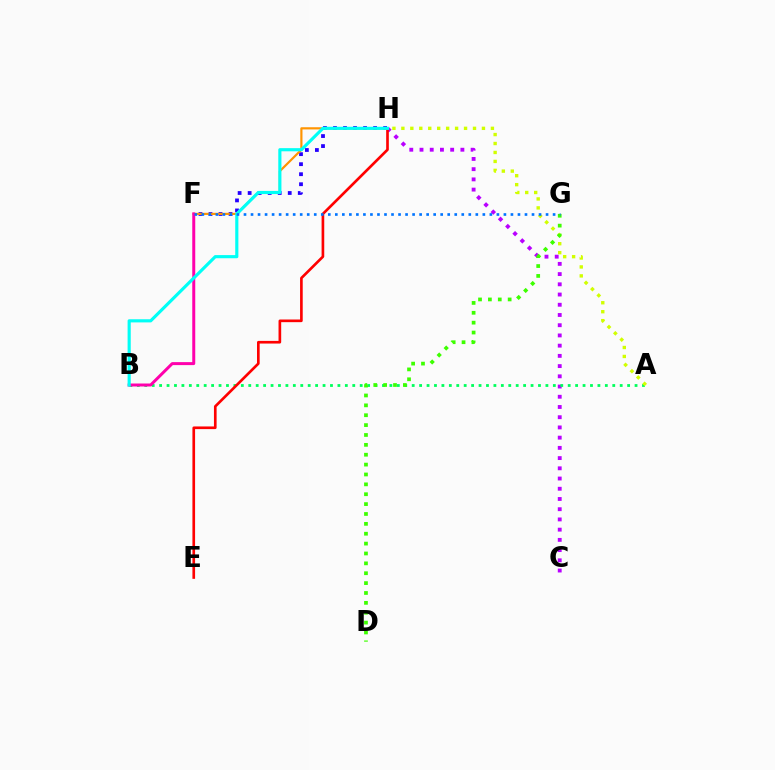{('C', 'H'): [{'color': '#b900ff', 'line_style': 'dotted', 'thickness': 2.78}], ('F', 'H'): [{'color': '#2500ff', 'line_style': 'dotted', 'thickness': 2.72}, {'color': '#ff9400', 'line_style': 'solid', 'thickness': 1.57}], ('A', 'B'): [{'color': '#00ff5c', 'line_style': 'dotted', 'thickness': 2.02}], ('B', 'F'): [{'color': '#ff00ac', 'line_style': 'solid', 'thickness': 2.15}], ('E', 'H'): [{'color': '#ff0000', 'line_style': 'solid', 'thickness': 1.91}], ('B', 'H'): [{'color': '#00fff6', 'line_style': 'solid', 'thickness': 2.27}], ('A', 'H'): [{'color': '#d1ff00', 'line_style': 'dotted', 'thickness': 2.43}], ('D', 'G'): [{'color': '#3dff00', 'line_style': 'dotted', 'thickness': 2.68}], ('F', 'G'): [{'color': '#0074ff', 'line_style': 'dotted', 'thickness': 1.91}]}